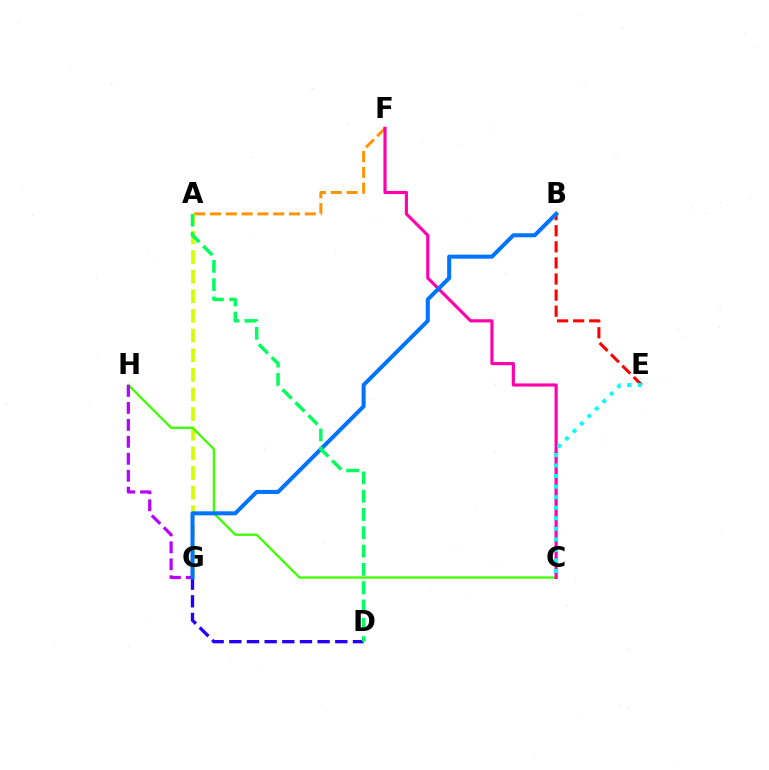{('A', 'F'): [{'color': '#ff9400', 'line_style': 'dashed', 'thickness': 2.15}], ('A', 'G'): [{'color': '#d1ff00', 'line_style': 'dashed', 'thickness': 2.67}], ('D', 'G'): [{'color': '#2500ff', 'line_style': 'dashed', 'thickness': 2.4}], ('C', 'H'): [{'color': '#3dff00', 'line_style': 'solid', 'thickness': 1.64}], ('B', 'E'): [{'color': '#ff0000', 'line_style': 'dashed', 'thickness': 2.19}], ('G', 'H'): [{'color': '#b900ff', 'line_style': 'dashed', 'thickness': 2.31}], ('C', 'F'): [{'color': '#ff00ac', 'line_style': 'solid', 'thickness': 2.27}], ('C', 'E'): [{'color': '#00fff6', 'line_style': 'dotted', 'thickness': 2.86}], ('B', 'G'): [{'color': '#0074ff', 'line_style': 'solid', 'thickness': 2.9}], ('A', 'D'): [{'color': '#00ff5c', 'line_style': 'dashed', 'thickness': 2.49}]}